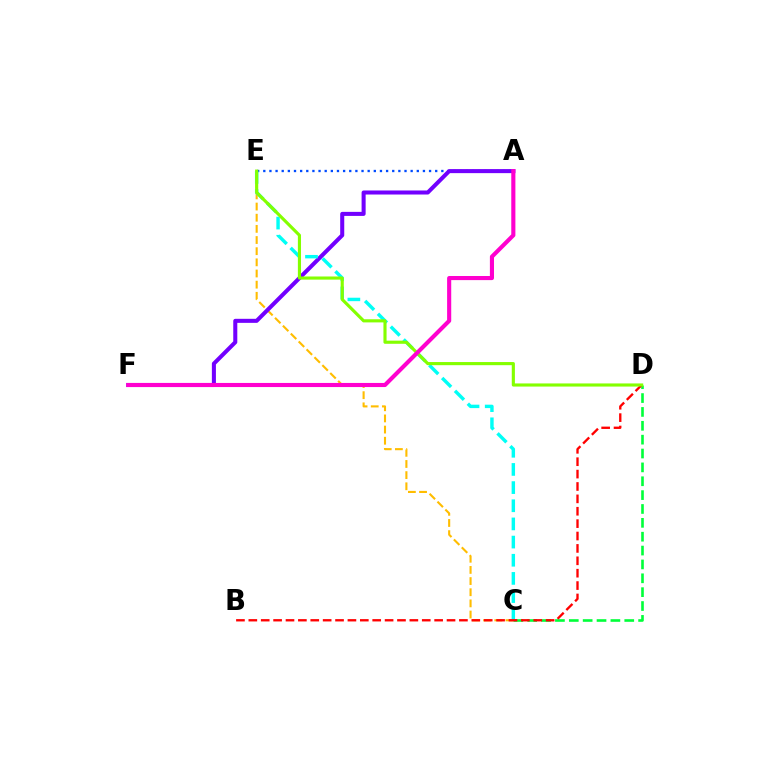{('C', 'E'): [{'color': '#ffbd00', 'line_style': 'dashed', 'thickness': 1.52}, {'color': '#00fff6', 'line_style': 'dashed', 'thickness': 2.47}], ('A', 'E'): [{'color': '#004bff', 'line_style': 'dotted', 'thickness': 1.67}], ('C', 'D'): [{'color': '#00ff39', 'line_style': 'dashed', 'thickness': 1.88}], ('A', 'F'): [{'color': '#7200ff', 'line_style': 'solid', 'thickness': 2.91}, {'color': '#ff00cf', 'line_style': 'solid', 'thickness': 2.96}], ('B', 'D'): [{'color': '#ff0000', 'line_style': 'dashed', 'thickness': 1.68}], ('D', 'E'): [{'color': '#84ff00', 'line_style': 'solid', 'thickness': 2.26}]}